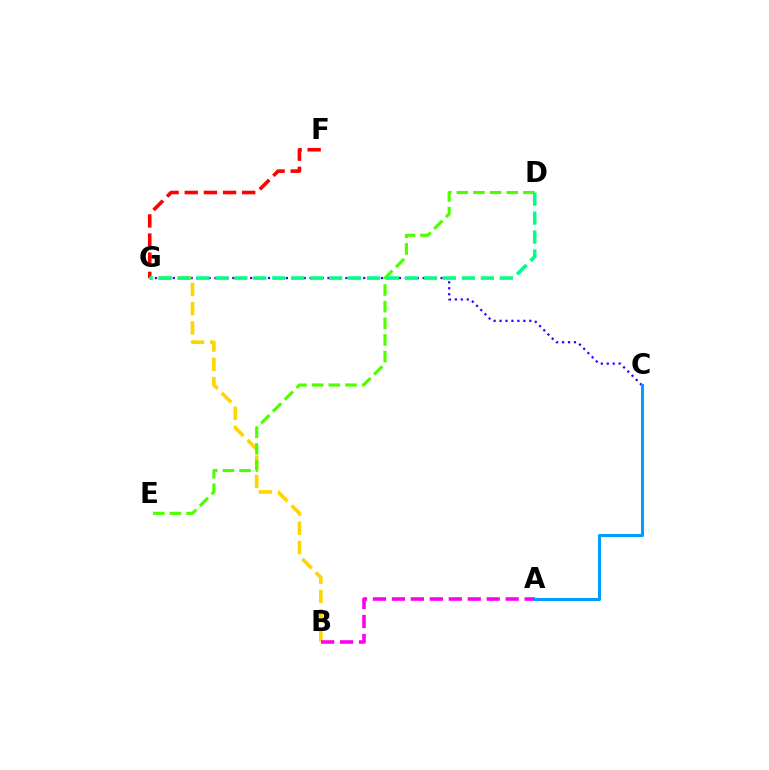{('C', 'G'): [{'color': '#3700ff', 'line_style': 'dotted', 'thickness': 1.62}], ('F', 'G'): [{'color': '#ff0000', 'line_style': 'dashed', 'thickness': 2.6}], ('B', 'G'): [{'color': '#ffd500', 'line_style': 'dashed', 'thickness': 2.62}], ('A', 'B'): [{'color': '#ff00ed', 'line_style': 'dashed', 'thickness': 2.58}], ('D', 'E'): [{'color': '#4fff00', 'line_style': 'dashed', 'thickness': 2.26}], ('D', 'G'): [{'color': '#00ff86', 'line_style': 'dashed', 'thickness': 2.58}], ('A', 'C'): [{'color': '#009eff', 'line_style': 'solid', 'thickness': 2.19}]}